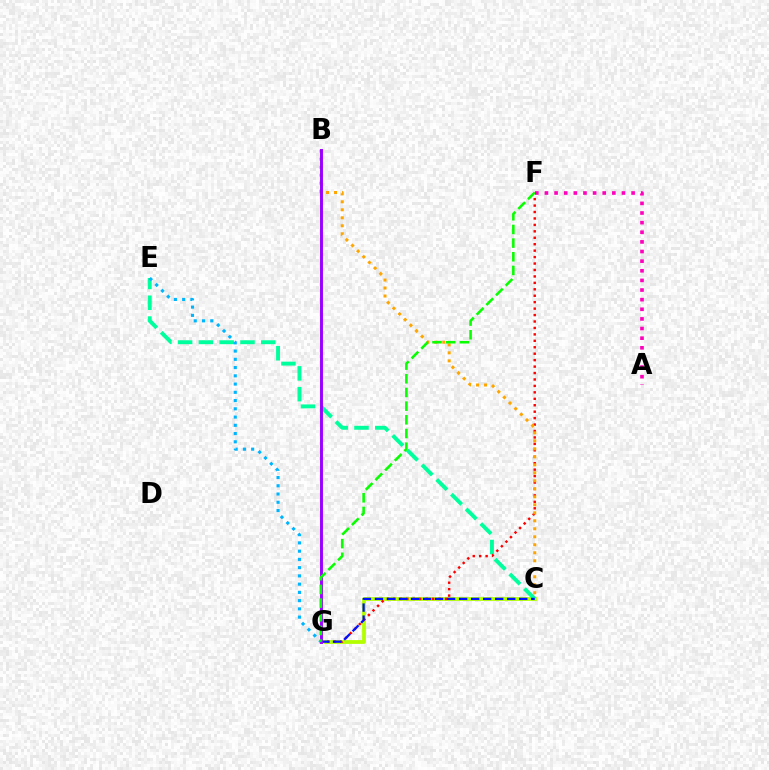{('C', 'G'): [{'color': '#b3ff00', 'line_style': 'solid', 'thickness': 2.72}, {'color': '#0010ff', 'line_style': 'dashed', 'thickness': 1.63}], ('C', 'E'): [{'color': '#00ff9d', 'line_style': 'dashed', 'thickness': 2.82}], ('F', 'G'): [{'color': '#ff0000', 'line_style': 'dotted', 'thickness': 1.75}, {'color': '#08ff00', 'line_style': 'dashed', 'thickness': 1.86}], ('B', 'C'): [{'color': '#ffa500', 'line_style': 'dotted', 'thickness': 2.17}], ('B', 'G'): [{'color': '#9b00ff', 'line_style': 'solid', 'thickness': 2.11}], ('E', 'G'): [{'color': '#00b5ff', 'line_style': 'dotted', 'thickness': 2.24}], ('A', 'F'): [{'color': '#ff00bd', 'line_style': 'dotted', 'thickness': 2.62}]}